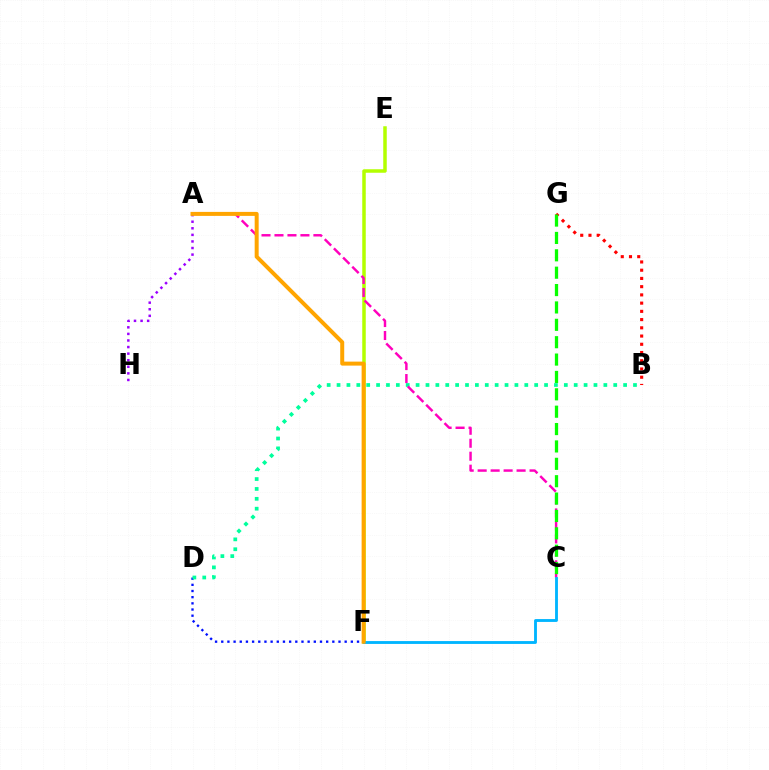{('B', 'G'): [{'color': '#ff0000', 'line_style': 'dotted', 'thickness': 2.24}], ('E', 'F'): [{'color': '#b3ff00', 'line_style': 'solid', 'thickness': 2.52}], ('D', 'F'): [{'color': '#0010ff', 'line_style': 'dotted', 'thickness': 1.68}], ('B', 'D'): [{'color': '#00ff9d', 'line_style': 'dotted', 'thickness': 2.68}], ('A', 'H'): [{'color': '#9b00ff', 'line_style': 'dotted', 'thickness': 1.79}], ('A', 'C'): [{'color': '#ff00bd', 'line_style': 'dashed', 'thickness': 1.76}], ('C', 'F'): [{'color': '#00b5ff', 'line_style': 'solid', 'thickness': 2.05}], ('C', 'G'): [{'color': '#08ff00', 'line_style': 'dashed', 'thickness': 2.36}], ('A', 'F'): [{'color': '#ffa500', 'line_style': 'solid', 'thickness': 2.87}]}